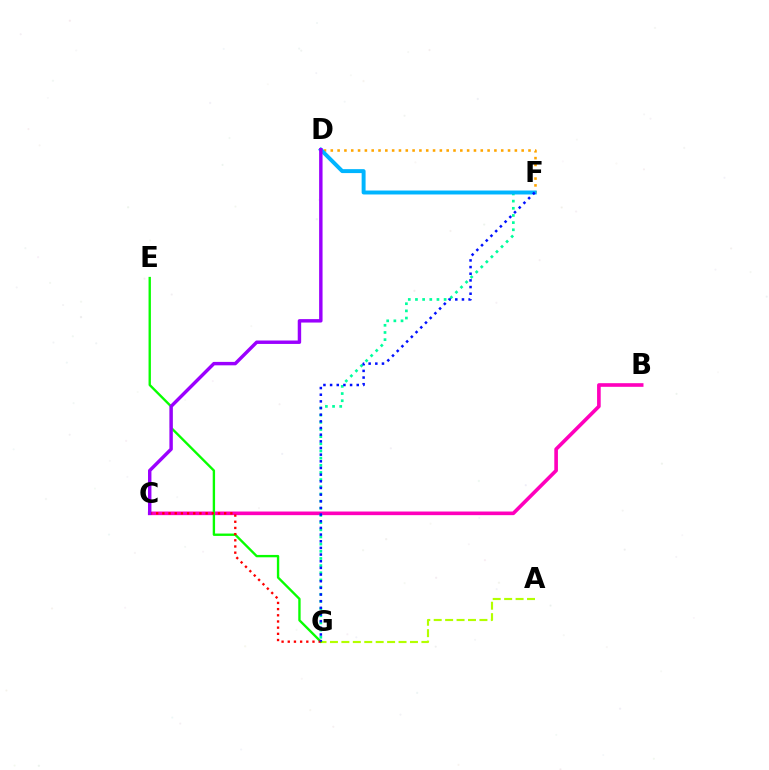{('B', 'C'): [{'color': '#ff00bd', 'line_style': 'solid', 'thickness': 2.61}], ('D', 'F'): [{'color': '#ffa500', 'line_style': 'dotted', 'thickness': 1.85}, {'color': '#00b5ff', 'line_style': 'solid', 'thickness': 2.84}], ('A', 'G'): [{'color': '#b3ff00', 'line_style': 'dashed', 'thickness': 1.55}], ('E', 'G'): [{'color': '#08ff00', 'line_style': 'solid', 'thickness': 1.7}], ('F', 'G'): [{'color': '#00ff9d', 'line_style': 'dotted', 'thickness': 1.95}, {'color': '#0010ff', 'line_style': 'dotted', 'thickness': 1.81}], ('C', 'G'): [{'color': '#ff0000', 'line_style': 'dotted', 'thickness': 1.68}], ('C', 'D'): [{'color': '#9b00ff', 'line_style': 'solid', 'thickness': 2.47}]}